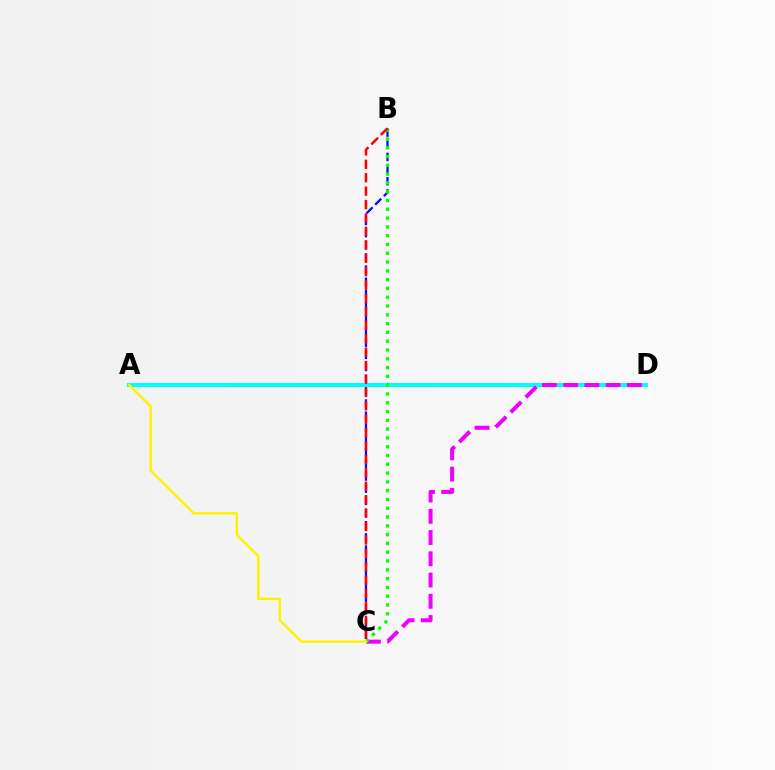{('A', 'D'): [{'color': '#00fff6', 'line_style': 'solid', 'thickness': 2.92}], ('B', 'C'): [{'color': '#0010ff', 'line_style': 'dashed', 'thickness': 1.65}, {'color': '#08ff00', 'line_style': 'dotted', 'thickness': 2.39}, {'color': '#ff0000', 'line_style': 'dashed', 'thickness': 1.82}], ('C', 'D'): [{'color': '#ee00ff', 'line_style': 'dashed', 'thickness': 2.89}], ('A', 'C'): [{'color': '#fcf500', 'line_style': 'solid', 'thickness': 1.79}]}